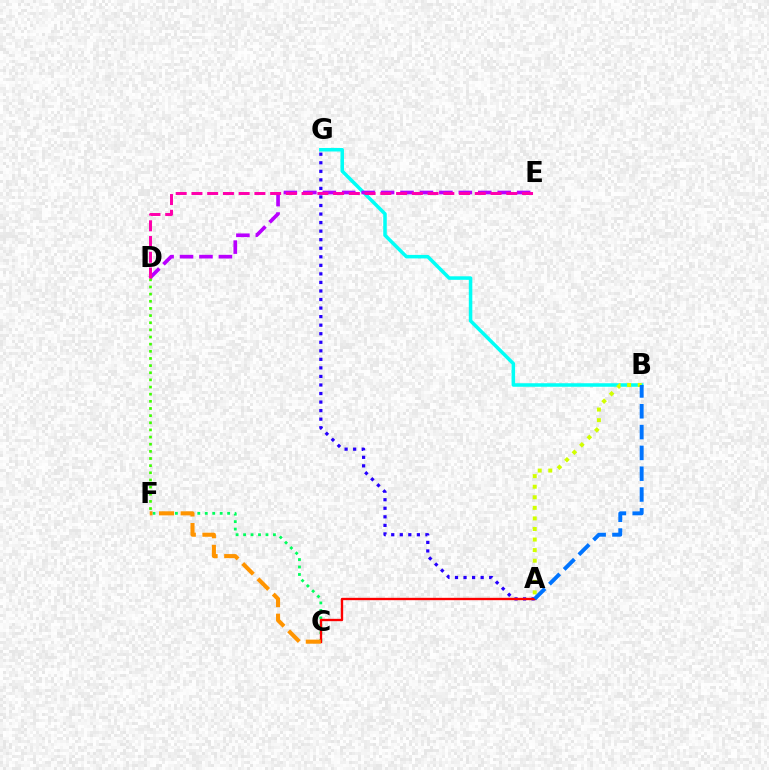{('B', 'G'): [{'color': '#00fff6', 'line_style': 'solid', 'thickness': 2.53}], ('C', 'F'): [{'color': '#00ff5c', 'line_style': 'dotted', 'thickness': 2.03}, {'color': '#ff9400', 'line_style': 'dashed', 'thickness': 2.93}], ('D', 'E'): [{'color': '#b900ff', 'line_style': 'dashed', 'thickness': 2.64}, {'color': '#ff00ac', 'line_style': 'dashed', 'thickness': 2.14}], ('A', 'G'): [{'color': '#2500ff', 'line_style': 'dotted', 'thickness': 2.32}], ('A', 'B'): [{'color': '#d1ff00', 'line_style': 'dotted', 'thickness': 2.87}, {'color': '#0074ff', 'line_style': 'dashed', 'thickness': 2.83}], ('A', 'C'): [{'color': '#ff0000', 'line_style': 'solid', 'thickness': 1.69}], ('D', 'F'): [{'color': '#3dff00', 'line_style': 'dotted', 'thickness': 1.94}]}